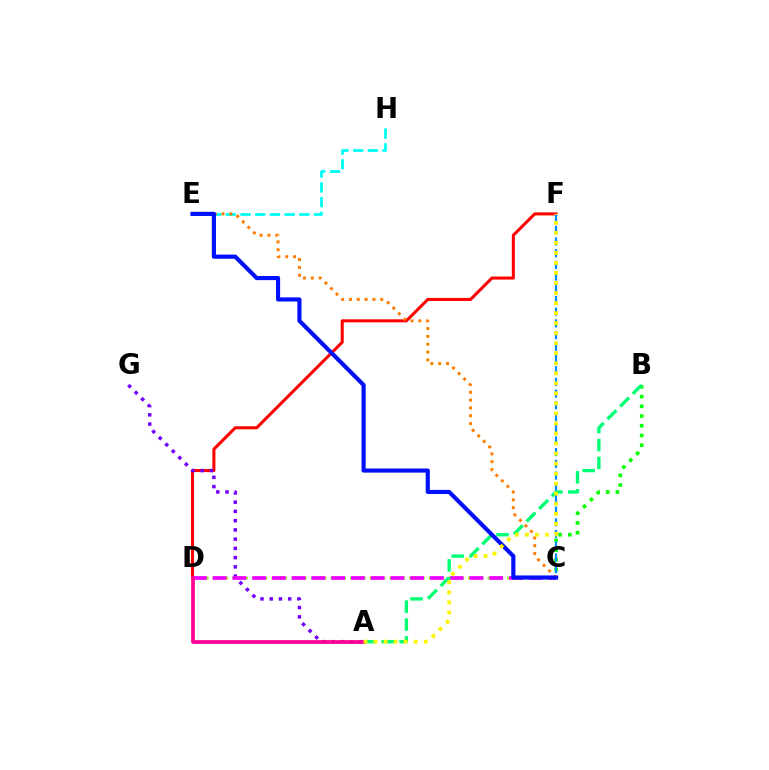{('C', 'D'): [{'color': '#84ff00', 'line_style': 'dotted', 'thickness': 1.78}, {'color': '#ee00ff', 'line_style': 'dashed', 'thickness': 2.68}], ('D', 'F'): [{'color': '#ff0000', 'line_style': 'solid', 'thickness': 2.2}], ('E', 'H'): [{'color': '#00fff6', 'line_style': 'dashed', 'thickness': 2.0}], ('B', 'C'): [{'color': '#08ff00', 'line_style': 'dotted', 'thickness': 2.64}], ('A', 'G'): [{'color': '#7200ff', 'line_style': 'dotted', 'thickness': 2.51}], ('C', 'F'): [{'color': '#008cff', 'line_style': 'dashed', 'thickness': 1.59}], ('A', 'B'): [{'color': '#00ff74', 'line_style': 'dashed', 'thickness': 2.43}], ('C', 'E'): [{'color': '#ff7c00', 'line_style': 'dotted', 'thickness': 2.13}, {'color': '#0010ff', 'line_style': 'solid', 'thickness': 2.98}], ('A', 'D'): [{'color': '#ff0094', 'line_style': 'solid', 'thickness': 2.66}], ('A', 'F'): [{'color': '#fcf500', 'line_style': 'dotted', 'thickness': 2.73}]}